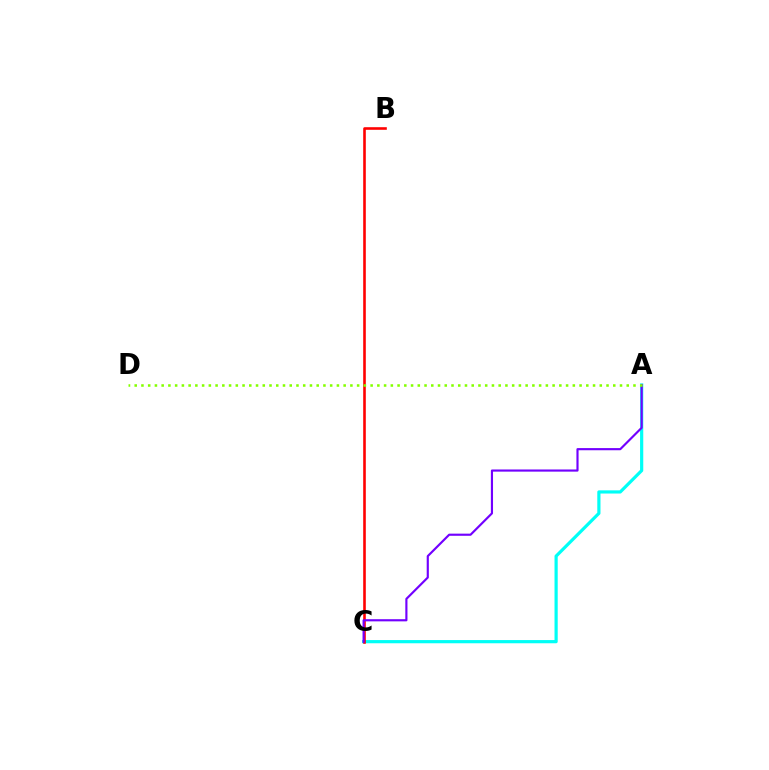{('A', 'C'): [{'color': '#00fff6', 'line_style': 'solid', 'thickness': 2.3}, {'color': '#7200ff', 'line_style': 'solid', 'thickness': 1.55}], ('B', 'C'): [{'color': '#ff0000', 'line_style': 'solid', 'thickness': 1.88}], ('A', 'D'): [{'color': '#84ff00', 'line_style': 'dotted', 'thickness': 1.83}]}